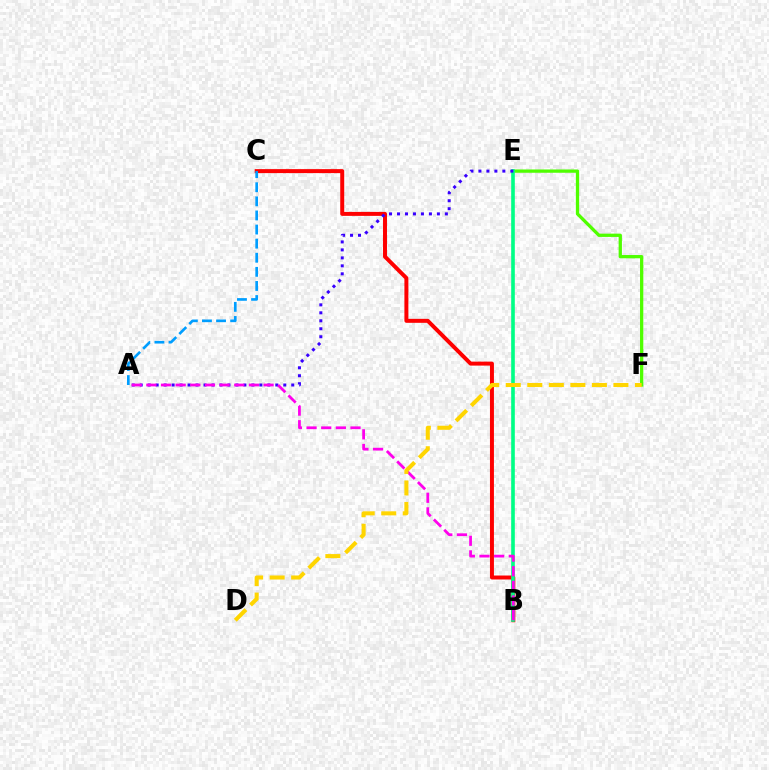{('B', 'C'): [{'color': '#ff0000', 'line_style': 'solid', 'thickness': 2.86}], ('E', 'F'): [{'color': '#4fff00', 'line_style': 'solid', 'thickness': 2.37}], ('B', 'E'): [{'color': '#00ff86', 'line_style': 'solid', 'thickness': 2.61}], ('A', 'C'): [{'color': '#009eff', 'line_style': 'dashed', 'thickness': 1.92}], ('A', 'E'): [{'color': '#3700ff', 'line_style': 'dotted', 'thickness': 2.17}], ('A', 'B'): [{'color': '#ff00ed', 'line_style': 'dashed', 'thickness': 1.99}], ('D', 'F'): [{'color': '#ffd500', 'line_style': 'dashed', 'thickness': 2.92}]}